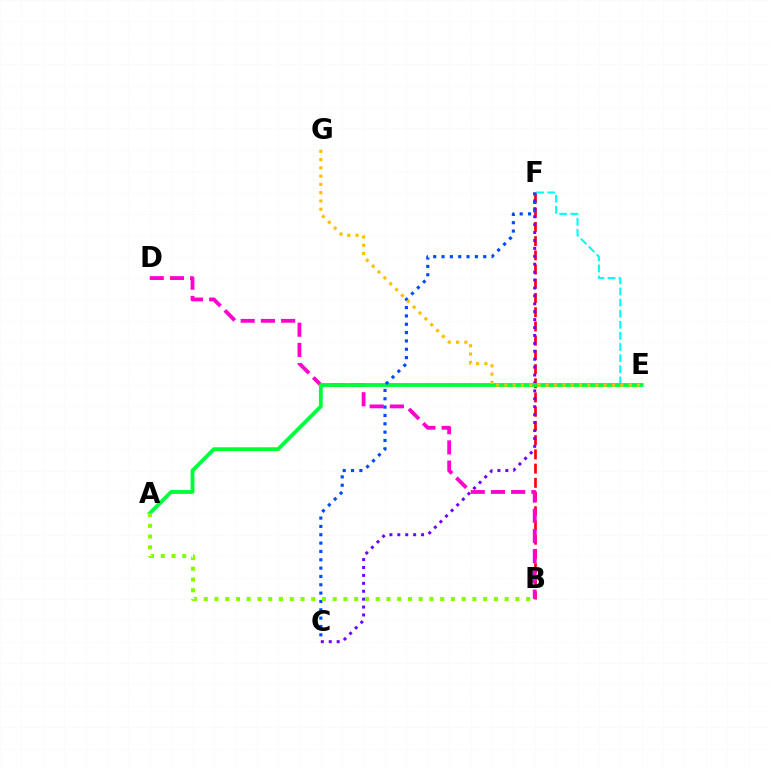{('B', 'F'): [{'color': '#ff0000', 'line_style': 'dashed', 'thickness': 1.93}], ('E', 'F'): [{'color': '#00fff6', 'line_style': 'dashed', 'thickness': 1.51}], ('C', 'F'): [{'color': '#7200ff', 'line_style': 'dotted', 'thickness': 2.15}, {'color': '#004bff', 'line_style': 'dotted', 'thickness': 2.27}], ('B', 'D'): [{'color': '#ff00cf', 'line_style': 'dashed', 'thickness': 2.74}], ('A', 'E'): [{'color': '#00ff39', 'line_style': 'solid', 'thickness': 2.76}], ('A', 'B'): [{'color': '#84ff00', 'line_style': 'dotted', 'thickness': 2.92}], ('E', 'G'): [{'color': '#ffbd00', 'line_style': 'dotted', 'thickness': 2.25}]}